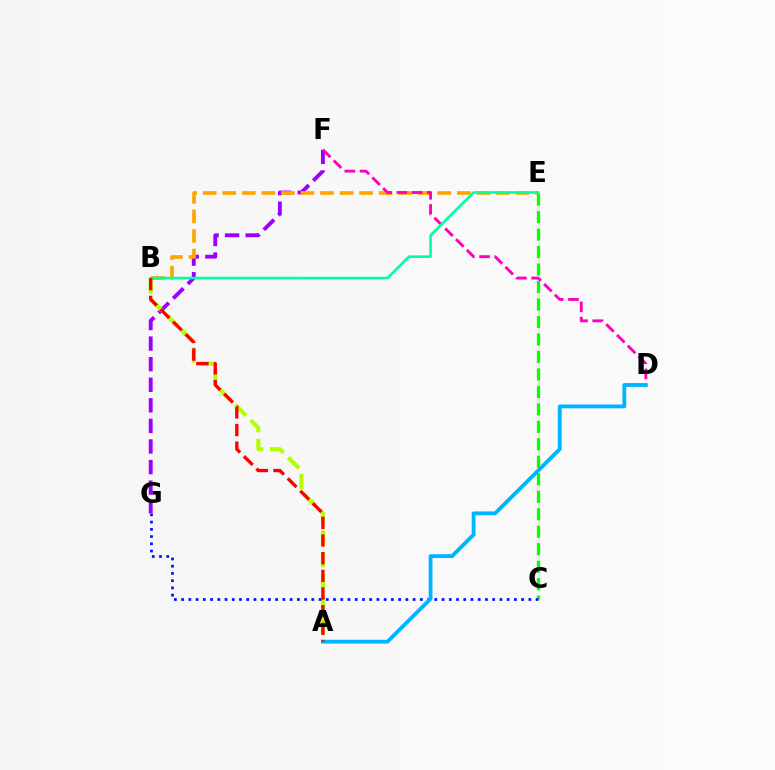{('C', 'E'): [{'color': '#08ff00', 'line_style': 'dashed', 'thickness': 2.37}], ('F', 'G'): [{'color': '#9b00ff', 'line_style': 'dashed', 'thickness': 2.8}], ('B', 'E'): [{'color': '#ffa500', 'line_style': 'dashed', 'thickness': 2.66}, {'color': '#00ff9d', 'line_style': 'solid', 'thickness': 1.88}], ('A', 'B'): [{'color': '#b3ff00', 'line_style': 'dashed', 'thickness': 2.96}, {'color': '#ff0000', 'line_style': 'dashed', 'thickness': 2.4}], ('C', 'G'): [{'color': '#0010ff', 'line_style': 'dotted', 'thickness': 1.97}], ('D', 'F'): [{'color': '#ff00bd', 'line_style': 'dashed', 'thickness': 2.07}], ('A', 'D'): [{'color': '#00b5ff', 'line_style': 'solid', 'thickness': 2.76}]}